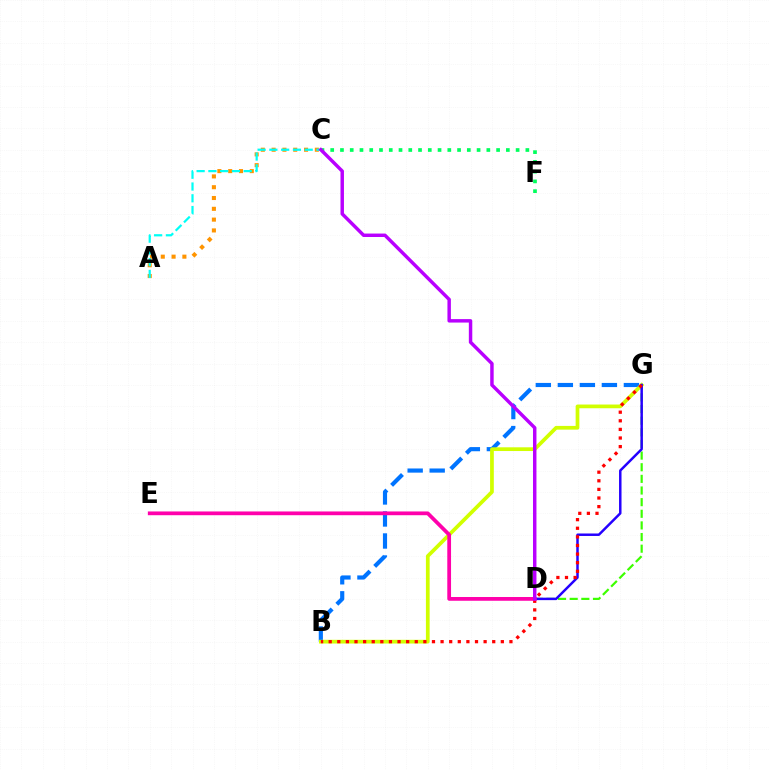{('A', 'C'): [{'color': '#ff9400', 'line_style': 'dotted', 'thickness': 2.94}, {'color': '#00fff6', 'line_style': 'dashed', 'thickness': 1.6}], ('B', 'G'): [{'color': '#0074ff', 'line_style': 'dashed', 'thickness': 2.99}, {'color': '#d1ff00', 'line_style': 'solid', 'thickness': 2.68}, {'color': '#ff0000', 'line_style': 'dotted', 'thickness': 2.34}], ('D', 'G'): [{'color': '#3dff00', 'line_style': 'dashed', 'thickness': 1.58}, {'color': '#2500ff', 'line_style': 'solid', 'thickness': 1.78}], ('C', 'F'): [{'color': '#00ff5c', 'line_style': 'dotted', 'thickness': 2.65}], ('D', 'E'): [{'color': '#ff00ac', 'line_style': 'solid', 'thickness': 2.7}], ('C', 'D'): [{'color': '#b900ff', 'line_style': 'solid', 'thickness': 2.48}]}